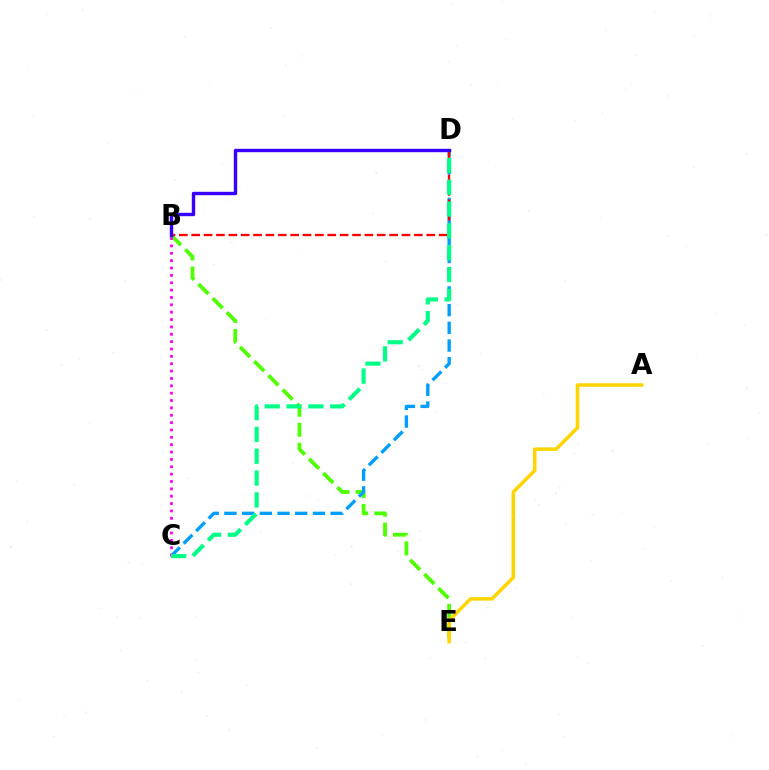{('B', 'E'): [{'color': '#4fff00', 'line_style': 'dashed', 'thickness': 2.72}], ('C', 'D'): [{'color': '#009eff', 'line_style': 'dashed', 'thickness': 2.41}, {'color': '#00ff86', 'line_style': 'dashed', 'thickness': 2.96}], ('B', 'C'): [{'color': '#ff00ed', 'line_style': 'dotted', 'thickness': 2.0}], ('B', 'D'): [{'color': '#ff0000', 'line_style': 'dashed', 'thickness': 1.68}, {'color': '#3700ff', 'line_style': 'solid', 'thickness': 2.45}], ('A', 'E'): [{'color': '#ffd500', 'line_style': 'solid', 'thickness': 2.54}]}